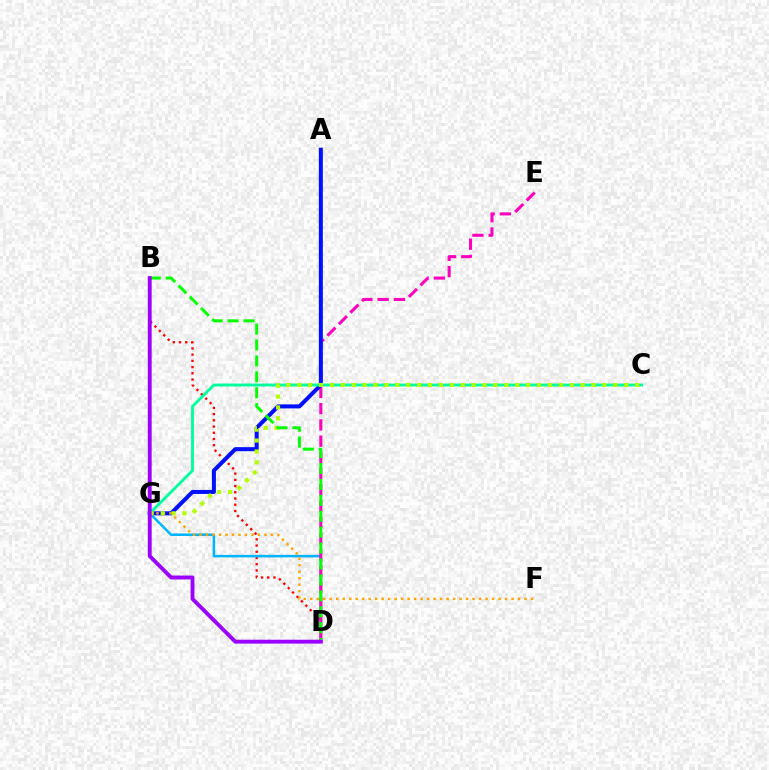{('B', 'D'): [{'color': '#ff0000', 'line_style': 'dotted', 'thickness': 1.69}, {'color': '#08ff00', 'line_style': 'dashed', 'thickness': 2.16}, {'color': '#9b00ff', 'line_style': 'solid', 'thickness': 2.79}], ('D', 'G'): [{'color': '#00b5ff', 'line_style': 'solid', 'thickness': 1.84}], ('D', 'E'): [{'color': '#ff00bd', 'line_style': 'dashed', 'thickness': 2.21}], ('A', 'G'): [{'color': '#0010ff', 'line_style': 'solid', 'thickness': 2.9}], ('F', 'G'): [{'color': '#ffa500', 'line_style': 'dotted', 'thickness': 1.76}], ('C', 'G'): [{'color': '#00ff9d', 'line_style': 'solid', 'thickness': 2.07}, {'color': '#b3ff00', 'line_style': 'dotted', 'thickness': 2.96}]}